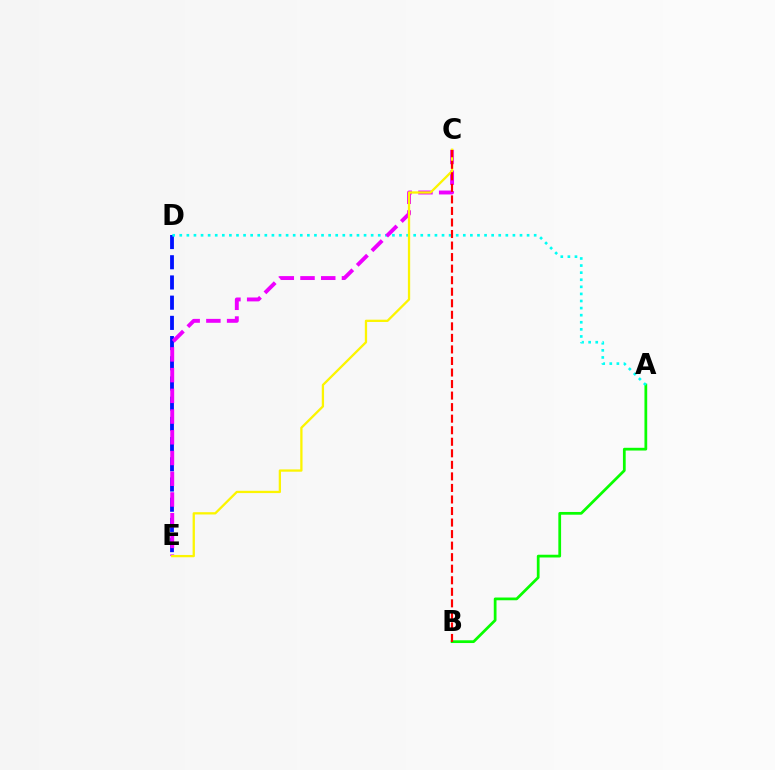{('A', 'B'): [{'color': '#08ff00', 'line_style': 'solid', 'thickness': 1.98}], ('D', 'E'): [{'color': '#0010ff', 'line_style': 'dashed', 'thickness': 2.74}], ('A', 'D'): [{'color': '#00fff6', 'line_style': 'dotted', 'thickness': 1.93}], ('C', 'E'): [{'color': '#ee00ff', 'line_style': 'dashed', 'thickness': 2.82}, {'color': '#fcf500', 'line_style': 'solid', 'thickness': 1.65}], ('B', 'C'): [{'color': '#ff0000', 'line_style': 'dashed', 'thickness': 1.57}]}